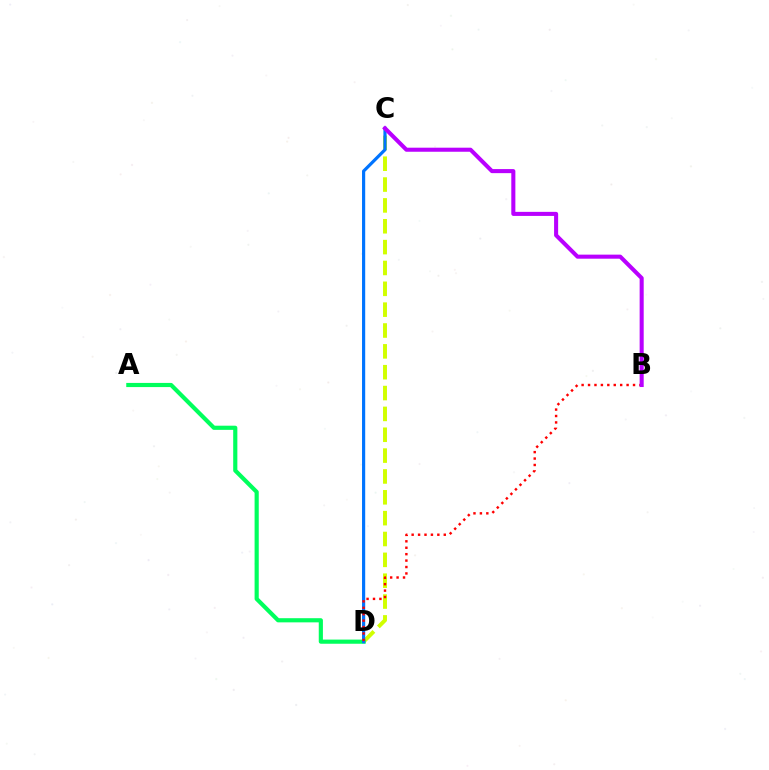{('C', 'D'): [{'color': '#d1ff00', 'line_style': 'dashed', 'thickness': 2.83}, {'color': '#0074ff', 'line_style': 'solid', 'thickness': 2.29}], ('A', 'D'): [{'color': '#00ff5c', 'line_style': 'solid', 'thickness': 2.99}], ('B', 'D'): [{'color': '#ff0000', 'line_style': 'dotted', 'thickness': 1.75}], ('B', 'C'): [{'color': '#b900ff', 'line_style': 'solid', 'thickness': 2.92}]}